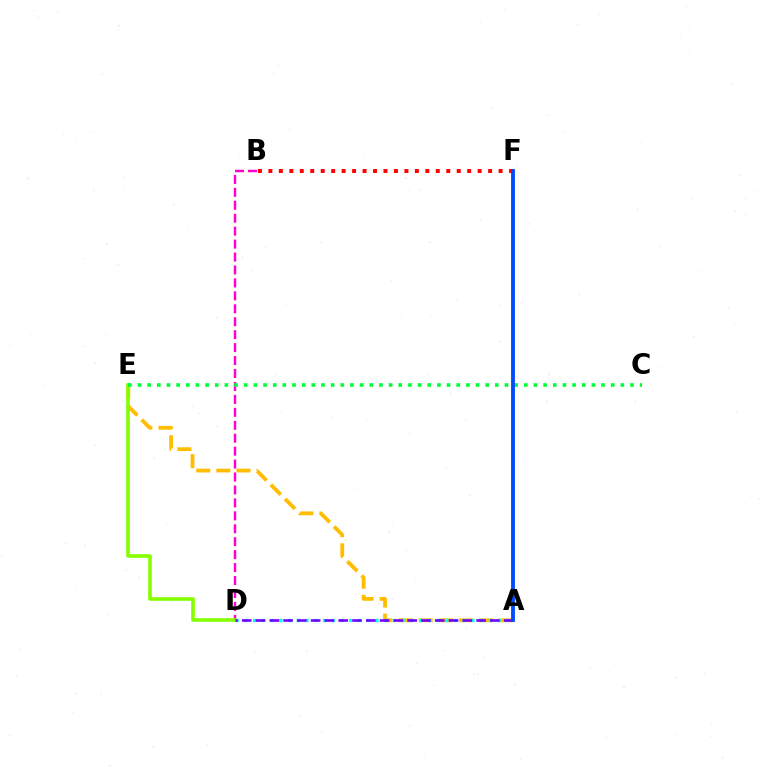{('B', 'D'): [{'color': '#ff00cf', 'line_style': 'dashed', 'thickness': 1.76}], ('A', 'E'): [{'color': '#ffbd00', 'line_style': 'dashed', 'thickness': 2.73}], ('A', 'D'): [{'color': '#00fff6', 'line_style': 'dotted', 'thickness': 2.37}, {'color': '#7200ff', 'line_style': 'dashed', 'thickness': 1.87}], ('B', 'F'): [{'color': '#ff0000', 'line_style': 'dotted', 'thickness': 2.84}], ('D', 'E'): [{'color': '#84ff00', 'line_style': 'solid', 'thickness': 2.6}], ('C', 'E'): [{'color': '#00ff39', 'line_style': 'dotted', 'thickness': 2.62}], ('A', 'F'): [{'color': '#004bff', 'line_style': 'solid', 'thickness': 2.77}]}